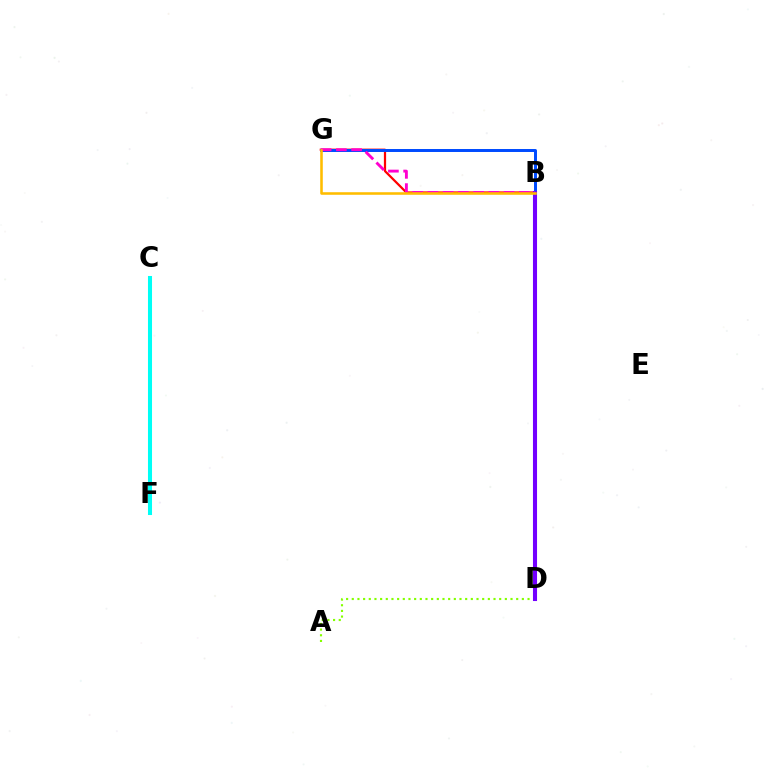{('B', 'G'): [{'color': '#ff0000', 'line_style': 'solid', 'thickness': 1.6}, {'color': '#004bff', 'line_style': 'solid', 'thickness': 2.14}, {'color': '#ff00cf', 'line_style': 'dashed', 'thickness': 2.07}, {'color': '#ffbd00', 'line_style': 'solid', 'thickness': 1.85}], ('A', 'D'): [{'color': '#84ff00', 'line_style': 'dotted', 'thickness': 1.54}], ('C', 'F'): [{'color': '#00fff6', 'line_style': 'solid', 'thickness': 2.91}], ('B', 'D'): [{'color': '#00ff39', 'line_style': 'solid', 'thickness': 1.59}, {'color': '#7200ff', 'line_style': 'solid', 'thickness': 2.94}]}